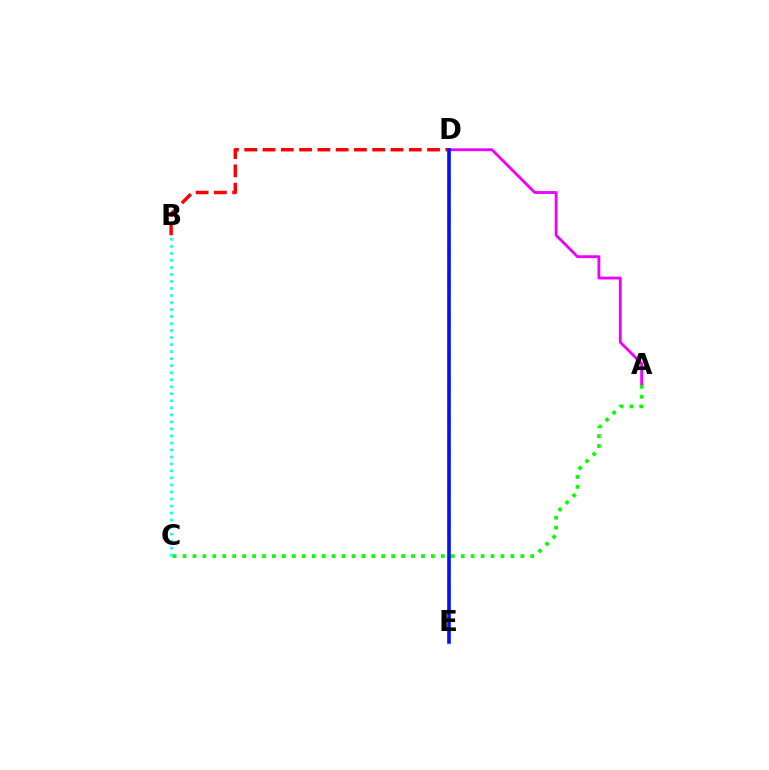{('B', 'D'): [{'color': '#ff0000', 'line_style': 'dashed', 'thickness': 2.48}], ('A', 'D'): [{'color': '#ee00ff', 'line_style': 'solid', 'thickness': 2.04}], ('D', 'E'): [{'color': '#fcf500', 'line_style': 'dotted', 'thickness': 2.85}, {'color': '#0010ff', 'line_style': 'solid', 'thickness': 2.6}], ('A', 'C'): [{'color': '#08ff00', 'line_style': 'dotted', 'thickness': 2.7}], ('B', 'C'): [{'color': '#00fff6', 'line_style': 'dotted', 'thickness': 1.91}]}